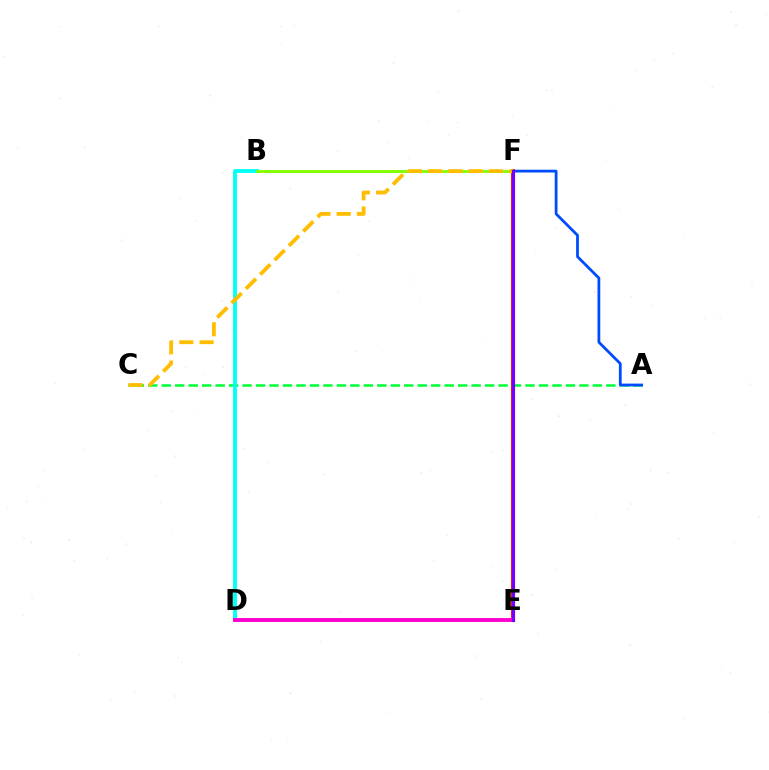{('A', 'C'): [{'color': '#00ff39', 'line_style': 'dashed', 'thickness': 1.83}], ('B', 'D'): [{'color': '#00fff6', 'line_style': 'solid', 'thickness': 2.76}], ('E', 'F'): [{'color': '#ff0000', 'line_style': 'solid', 'thickness': 2.77}, {'color': '#7200ff', 'line_style': 'solid', 'thickness': 2.27}], ('D', 'E'): [{'color': '#ff00cf', 'line_style': 'solid', 'thickness': 2.79}], ('A', 'F'): [{'color': '#004bff', 'line_style': 'solid', 'thickness': 2.0}], ('B', 'F'): [{'color': '#84ff00', 'line_style': 'solid', 'thickness': 2.08}], ('C', 'F'): [{'color': '#ffbd00', 'line_style': 'dashed', 'thickness': 2.76}]}